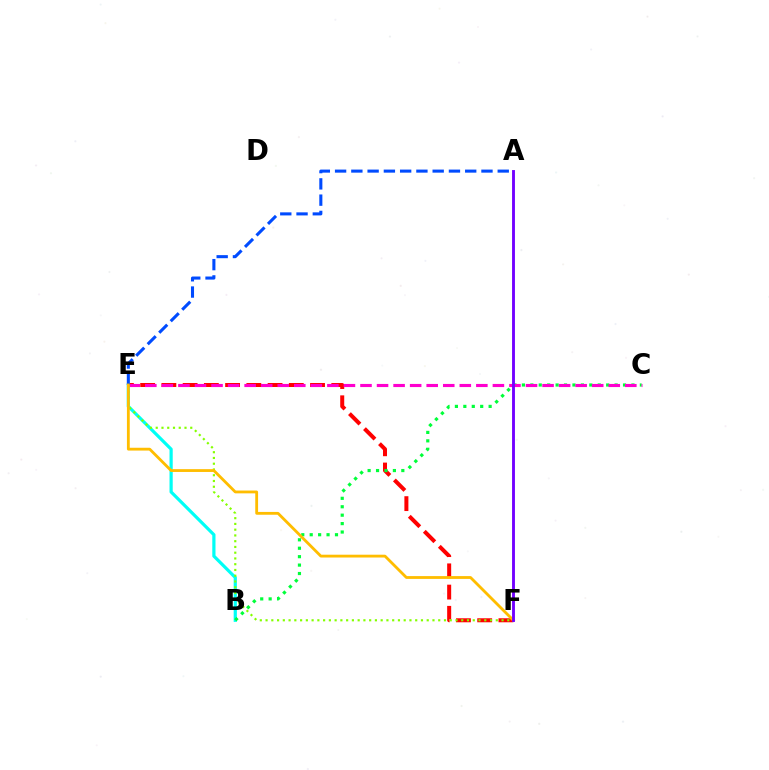{('E', 'F'): [{'color': '#ff0000', 'line_style': 'dashed', 'thickness': 2.88}, {'color': '#84ff00', 'line_style': 'dotted', 'thickness': 1.56}, {'color': '#ffbd00', 'line_style': 'solid', 'thickness': 2.03}], ('B', 'E'): [{'color': '#00fff6', 'line_style': 'solid', 'thickness': 2.31}], ('B', 'C'): [{'color': '#00ff39', 'line_style': 'dotted', 'thickness': 2.29}], ('C', 'E'): [{'color': '#ff00cf', 'line_style': 'dashed', 'thickness': 2.25}], ('A', 'E'): [{'color': '#004bff', 'line_style': 'dashed', 'thickness': 2.21}], ('A', 'F'): [{'color': '#7200ff', 'line_style': 'solid', 'thickness': 2.07}]}